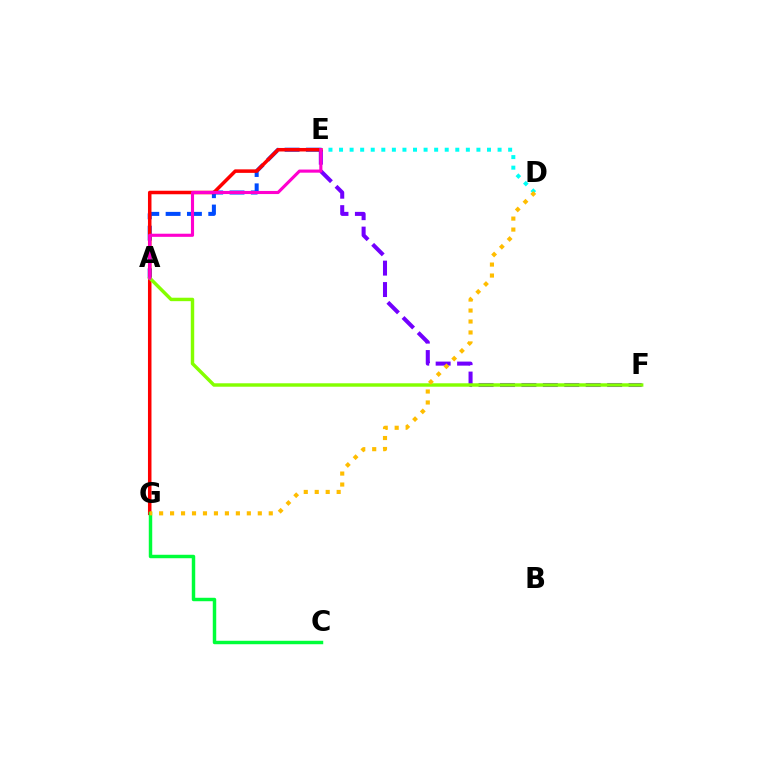{('D', 'E'): [{'color': '#00fff6', 'line_style': 'dotted', 'thickness': 2.87}], ('A', 'E'): [{'color': '#004bff', 'line_style': 'dashed', 'thickness': 2.9}, {'color': '#ff00cf', 'line_style': 'solid', 'thickness': 2.25}], ('E', 'F'): [{'color': '#7200ff', 'line_style': 'dashed', 'thickness': 2.91}], ('E', 'G'): [{'color': '#ff0000', 'line_style': 'solid', 'thickness': 2.53}], ('C', 'G'): [{'color': '#00ff39', 'line_style': 'solid', 'thickness': 2.49}], ('A', 'F'): [{'color': '#84ff00', 'line_style': 'solid', 'thickness': 2.47}], ('D', 'G'): [{'color': '#ffbd00', 'line_style': 'dotted', 'thickness': 2.98}]}